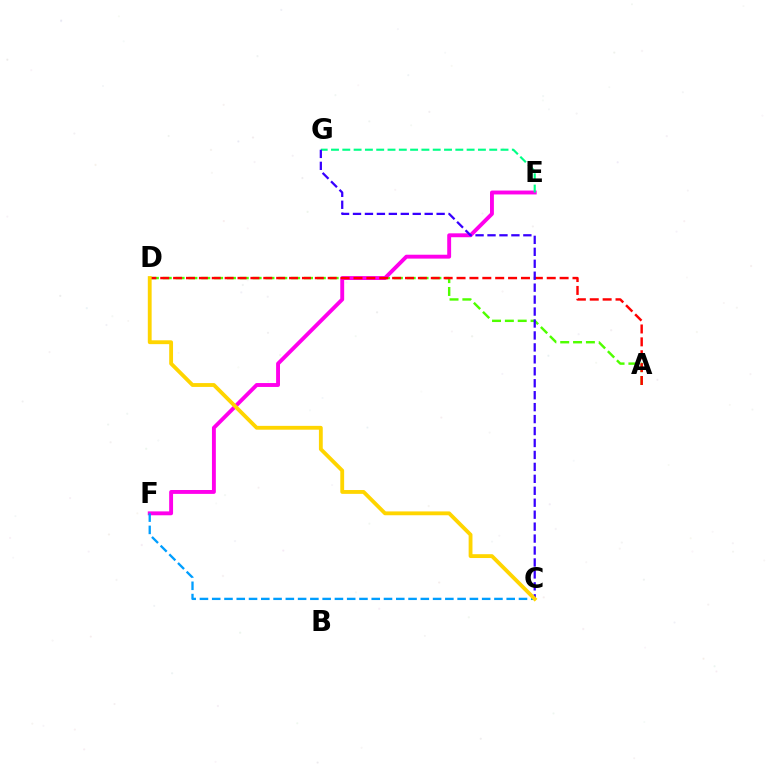{('A', 'D'): [{'color': '#4fff00', 'line_style': 'dashed', 'thickness': 1.74}, {'color': '#ff0000', 'line_style': 'dashed', 'thickness': 1.75}], ('E', 'F'): [{'color': '#ff00ed', 'line_style': 'solid', 'thickness': 2.8}], ('C', 'F'): [{'color': '#009eff', 'line_style': 'dashed', 'thickness': 1.67}], ('E', 'G'): [{'color': '#00ff86', 'line_style': 'dashed', 'thickness': 1.54}], ('C', 'G'): [{'color': '#3700ff', 'line_style': 'dashed', 'thickness': 1.62}], ('C', 'D'): [{'color': '#ffd500', 'line_style': 'solid', 'thickness': 2.76}]}